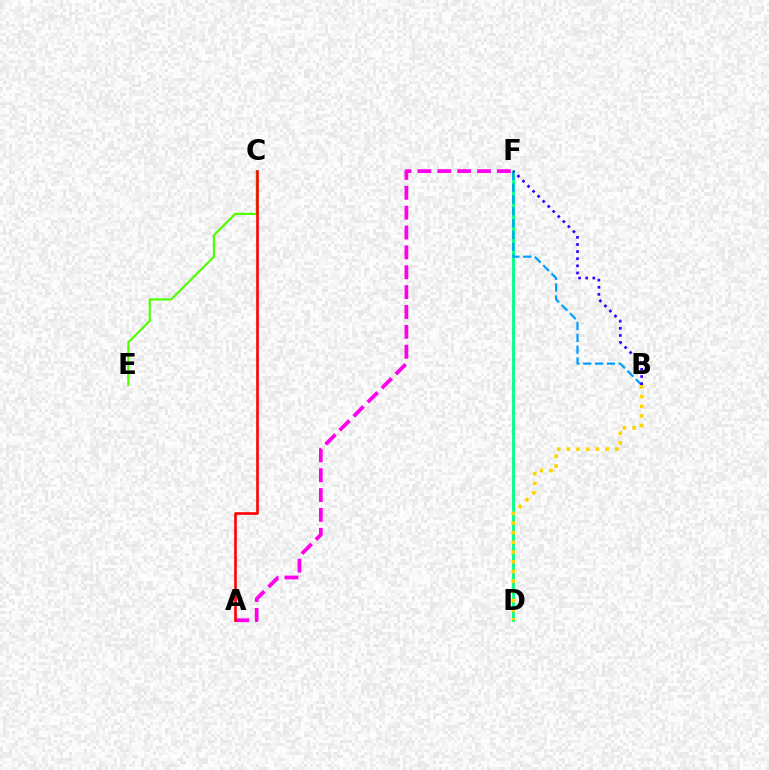{('C', 'E'): [{'color': '#4fff00', 'line_style': 'solid', 'thickness': 1.56}], ('D', 'F'): [{'color': '#00ff86', 'line_style': 'solid', 'thickness': 2.02}], ('A', 'F'): [{'color': '#ff00ed', 'line_style': 'dashed', 'thickness': 2.7}], ('B', 'F'): [{'color': '#009eff', 'line_style': 'dashed', 'thickness': 1.61}, {'color': '#3700ff', 'line_style': 'dotted', 'thickness': 1.94}], ('A', 'C'): [{'color': '#ff0000', 'line_style': 'solid', 'thickness': 1.88}], ('B', 'D'): [{'color': '#ffd500', 'line_style': 'dotted', 'thickness': 2.63}]}